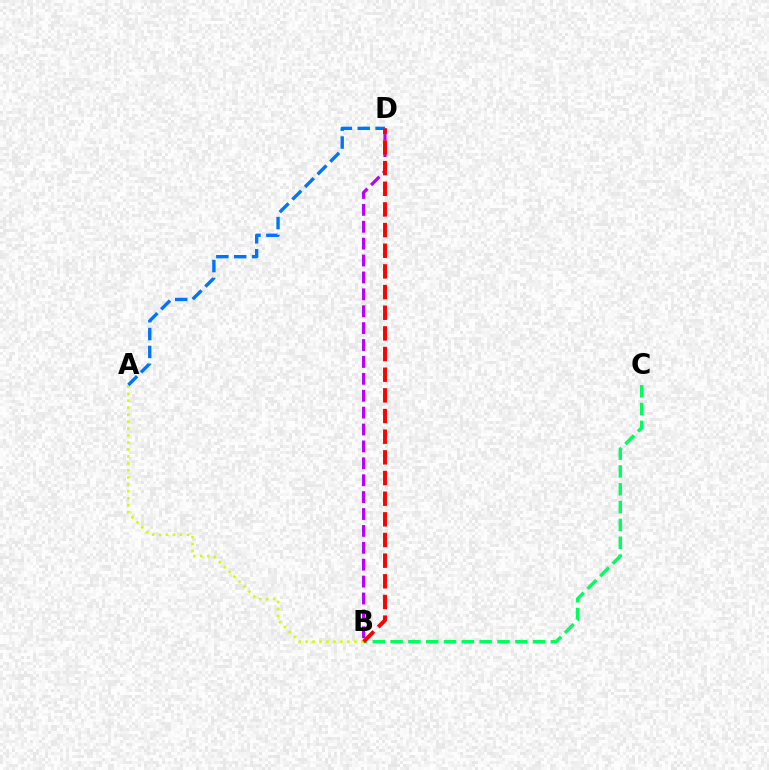{('B', 'C'): [{'color': '#00ff5c', 'line_style': 'dashed', 'thickness': 2.42}], ('A', 'B'): [{'color': '#d1ff00', 'line_style': 'dotted', 'thickness': 1.89}], ('B', 'D'): [{'color': '#b900ff', 'line_style': 'dashed', 'thickness': 2.3}, {'color': '#ff0000', 'line_style': 'dashed', 'thickness': 2.81}], ('A', 'D'): [{'color': '#0074ff', 'line_style': 'dashed', 'thickness': 2.43}]}